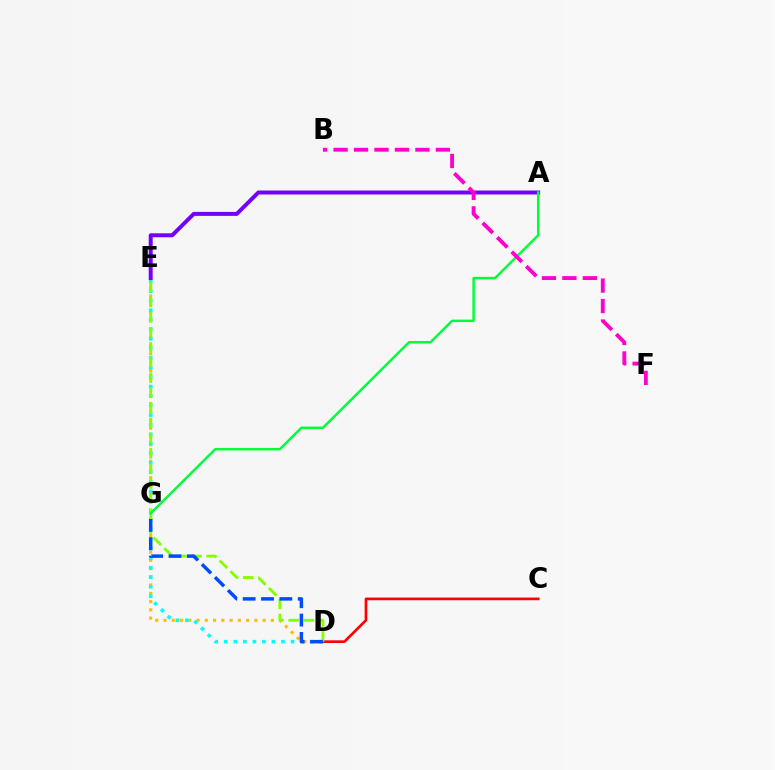{('D', 'E'): [{'color': '#ffbd00', 'line_style': 'dotted', 'thickness': 2.24}, {'color': '#00fff6', 'line_style': 'dotted', 'thickness': 2.59}, {'color': '#84ff00', 'line_style': 'dashed', 'thickness': 2.05}], ('C', 'D'): [{'color': '#ff0000', 'line_style': 'solid', 'thickness': 1.92}], ('A', 'E'): [{'color': '#7200ff', 'line_style': 'solid', 'thickness': 2.85}], ('D', 'G'): [{'color': '#004bff', 'line_style': 'dashed', 'thickness': 2.49}], ('A', 'G'): [{'color': '#00ff39', 'line_style': 'solid', 'thickness': 1.77}], ('B', 'F'): [{'color': '#ff00cf', 'line_style': 'dashed', 'thickness': 2.78}]}